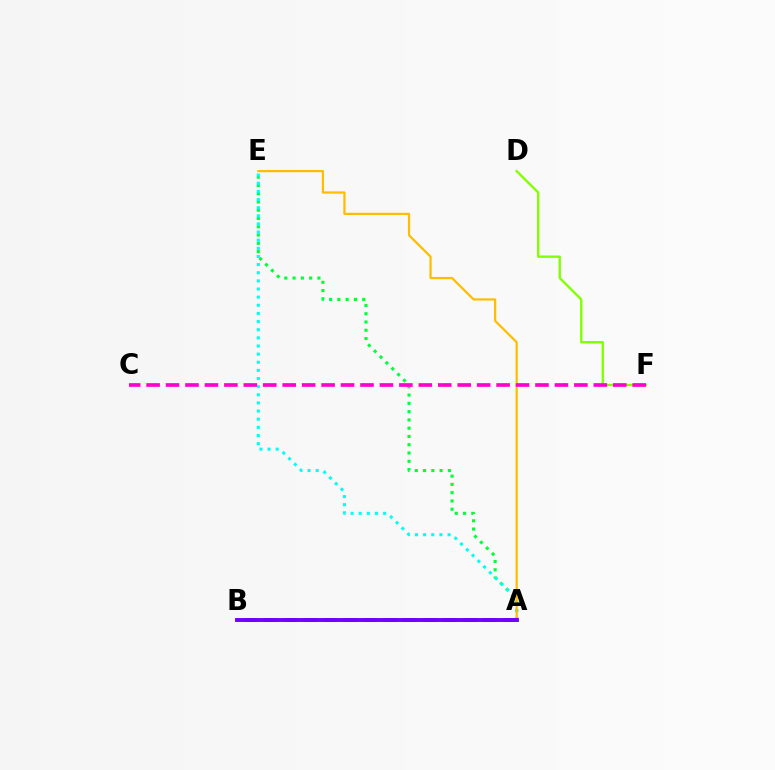{('D', 'F'): [{'color': '#84ff00', 'line_style': 'solid', 'thickness': 1.72}], ('A', 'E'): [{'color': '#00ff39', 'line_style': 'dotted', 'thickness': 2.25}, {'color': '#00fff6', 'line_style': 'dotted', 'thickness': 2.21}, {'color': '#ffbd00', 'line_style': 'solid', 'thickness': 1.6}], ('A', 'B'): [{'color': '#004bff', 'line_style': 'dashed', 'thickness': 2.71}, {'color': '#ff0000', 'line_style': 'solid', 'thickness': 1.55}, {'color': '#7200ff', 'line_style': 'solid', 'thickness': 2.8}], ('C', 'F'): [{'color': '#ff00cf', 'line_style': 'dashed', 'thickness': 2.64}]}